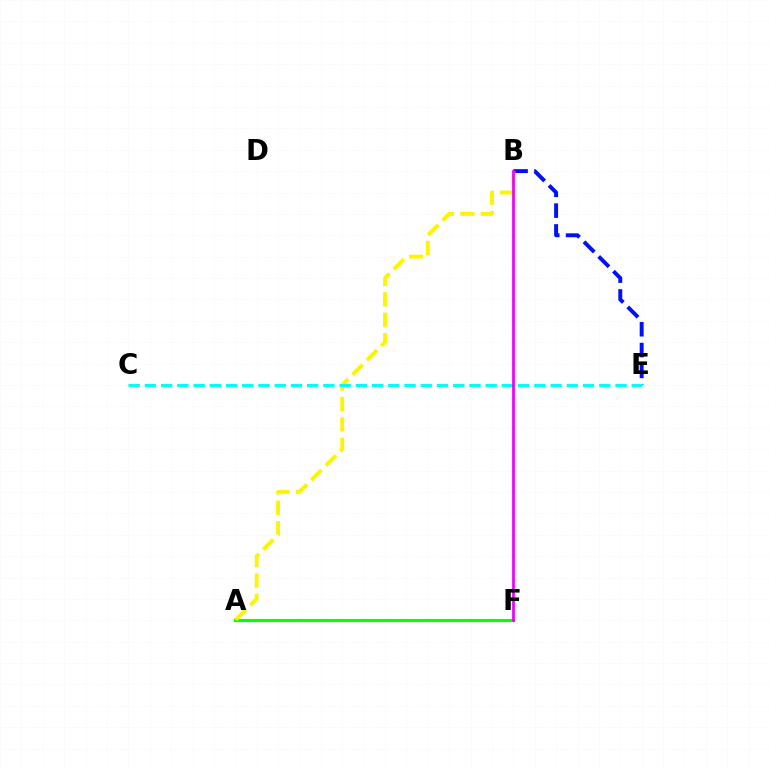{('B', 'E'): [{'color': '#0010ff', 'line_style': 'dashed', 'thickness': 2.83}], ('A', 'F'): [{'color': '#ff0000', 'line_style': 'solid', 'thickness': 1.96}, {'color': '#08ff00', 'line_style': 'solid', 'thickness': 2.26}], ('A', 'B'): [{'color': '#fcf500', 'line_style': 'dashed', 'thickness': 2.77}], ('C', 'E'): [{'color': '#00fff6', 'line_style': 'dashed', 'thickness': 2.2}], ('B', 'F'): [{'color': '#ee00ff', 'line_style': 'solid', 'thickness': 1.98}]}